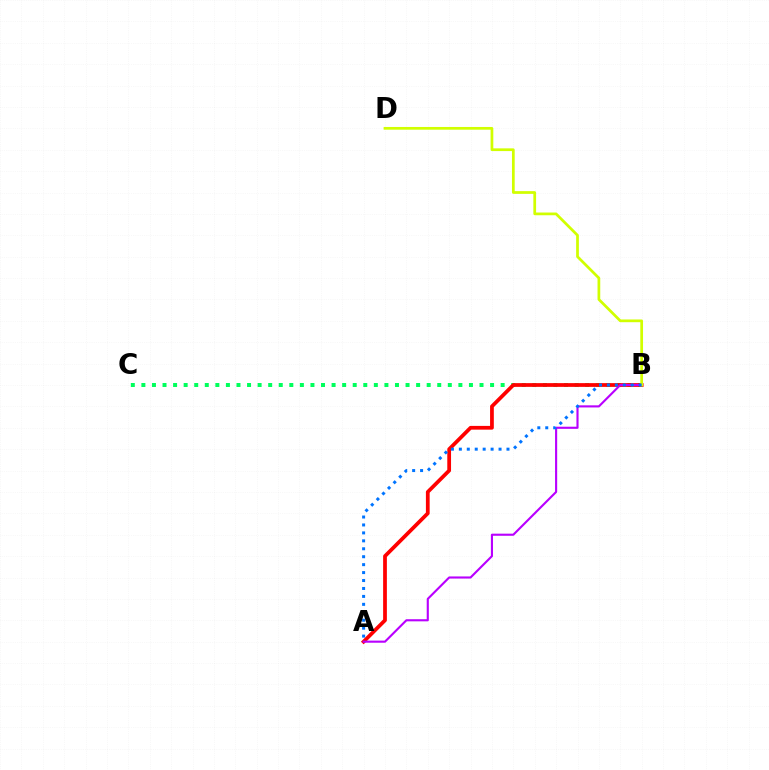{('B', 'C'): [{'color': '#00ff5c', 'line_style': 'dotted', 'thickness': 2.87}], ('A', 'B'): [{'color': '#ff0000', 'line_style': 'solid', 'thickness': 2.7}, {'color': '#b900ff', 'line_style': 'solid', 'thickness': 1.53}, {'color': '#0074ff', 'line_style': 'dotted', 'thickness': 2.16}], ('B', 'D'): [{'color': '#d1ff00', 'line_style': 'solid', 'thickness': 1.97}]}